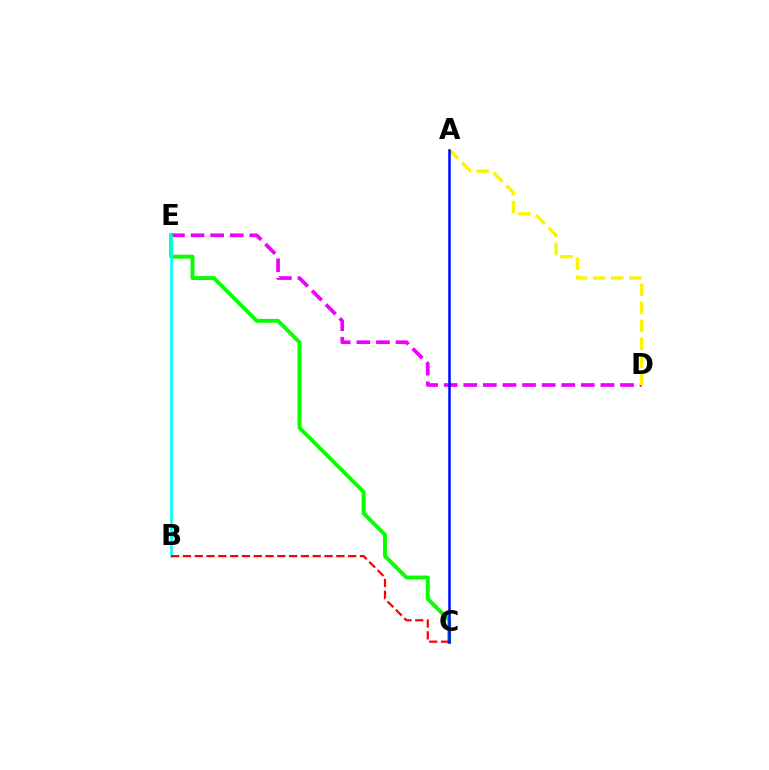{('C', 'E'): [{'color': '#08ff00', 'line_style': 'solid', 'thickness': 2.82}], ('D', 'E'): [{'color': '#ee00ff', 'line_style': 'dashed', 'thickness': 2.66}], ('B', 'E'): [{'color': '#00fff6', 'line_style': 'solid', 'thickness': 1.88}], ('B', 'C'): [{'color': '#ff0000', 'line_style': 'dashed', 'thickness': 1.6}], ('A', 'D'): [{'color': '#fcf500', 'line_style': 'dashed', 'thickness': 2.45}], ('A', 'C'): [{'color': '#0010ff', 'line_style': 'solid', 'thickness': 1.85}]}